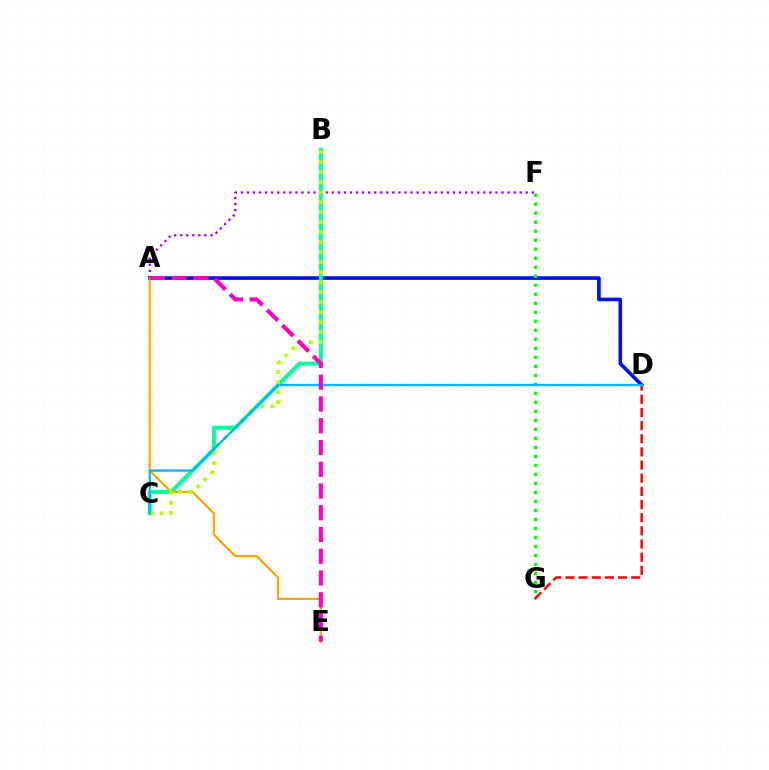{('A', 'D'): [{'color': '#0010ff', 'line_style': 'solid', 'thickness': 2.62}], ('B', 'C'): [{'color': '#00ff9d', 'line_style': 'solid', 'thickness': 2.9}, {'color': '#b3ff00', 'line_style': 'dotted', 'thickness': 2.72}], ('A', 'F'): [{'color': '#9b00ff', 'line_style': 'dotted', 'thickness': 1.65}], ('F', 'G'): [{'color': '#08ff00', 'line_style': 'dotted', 'thickness': 2.45}], ('D', 'G'): [{'color': '#ff0000', 'line_style': 'dashed', 'thickness': 1.79}], ('A', 'E'): [{'color': '#ffa500', 'line_style': 'solid', 'thickness': 1.62}, {'color': '#ff00bd', 'line_style': 'dashed', 'thickness': 2.96}], ('C', 'D'): [{'color': '#00b5ff', 'line_style': 'solid', 'thickness': 1.64}]}